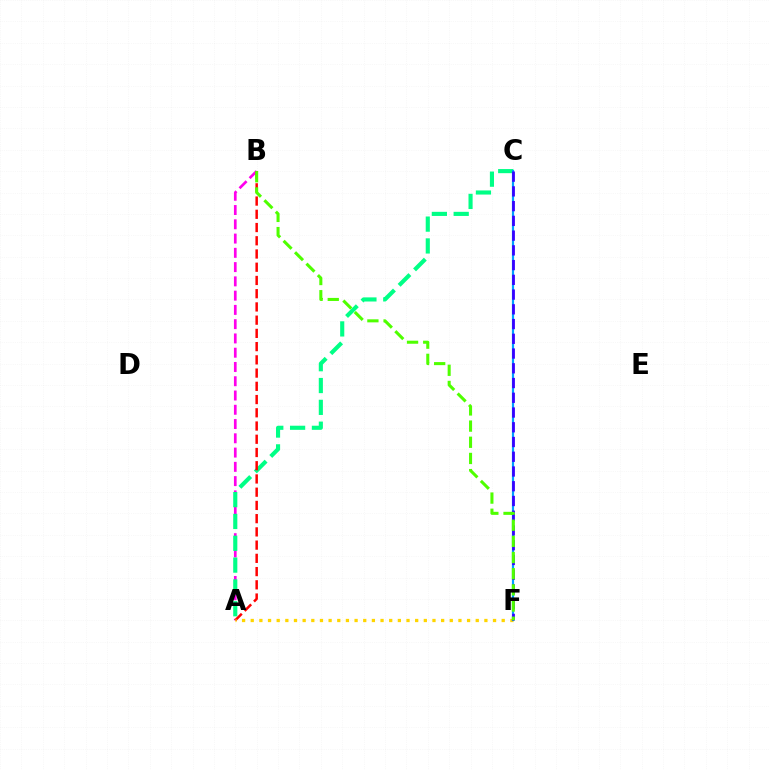{('A', 'B'): [{'color': '#ff00ed', 'line_style': 'dashed', 'thickness': 1.94}, {'color': '#ff0000', 'line_style': 'dashed', 'thickness': 1.8}], ('A', 'C'): [{'color': '#00ff86', 'line_style': 'dashed', 'thickness': 2.96}], ('A', 'F'): [{'color': '#ffd500', 'line_style': 'dotted', 'thickness': 2.35}], ('C', 'F'): [{'color': '#009eff', 'line_style': 'solid', 'thickness': 1.59}, {'color': '#3700ff', 'line_style': 'dashed', 'thickness': 2.0}], ('B', 'F'): [{'color': '#4fff00', 'line_style': 'dashed', 'thickness': 2.2}]}